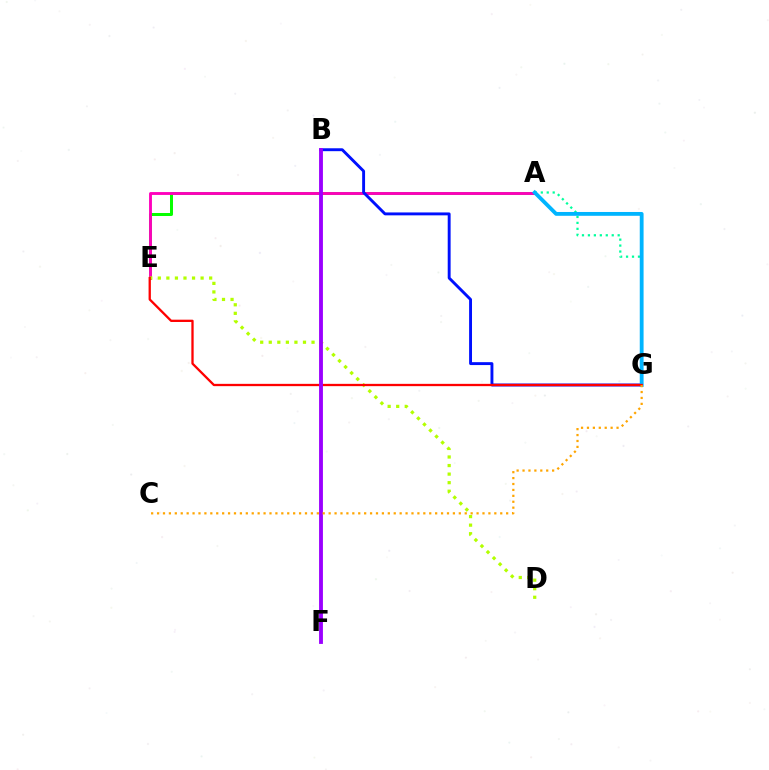{('A', 'E'): [{'color': '#08ff00', 'line_style': 'solid', 'thickness': 2.17}, {'color': '#ff00bd', 'line_style': 'solid', 'thickness': 2.07}], ('A', 'G'): [{'color': '#00ff9d', 'line_style': 'dotted', 'thickness': 1.62}, {'color': '#00b5ff', 'line_style': 'solid', 'thickness': 2.75}], ('B', 'G'): [{'color': '#0010ff', 'line_style': 'solid', 'thickness': 2.09}], ('D', 'E'): [{'color': '#b3ff00', 'line_style': 'dotted', 'thickness': 2.32}], ('E', 'G'): [{'color': '#ff0000', 'line_style': 'solid', 'thickness': 1.65}], ('B', 'F'): [{'color': '#9b00ff', 'line_style': 'solid', 'thickness': 2.77}], ('C', 'G'): [{'color': '#ffa500', 'line_style': 'dotted', 'thickness': 1.61}]}